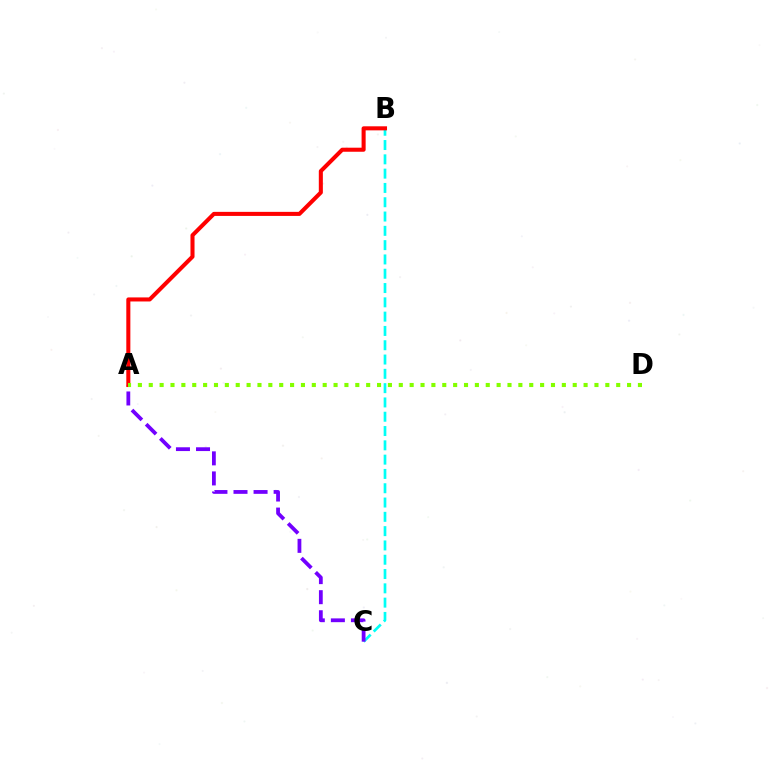{('B', 'C'): [{'color': '#00fff6', 'line_style': 'dashed', 'thickness': 1.94}], ('A', 'C'): [{'color': '#7200ff', 'line_style': 'dashed', 'thickness': 2.73}], ('A', 'B'): [{'color': '#ff0000', 'line_style': 'solid', 'thickness': 2.92}], ('A', 'D'): [{'color': '#84ff00', 'line_style': 'dotted', 'thickness': 2.95}]}